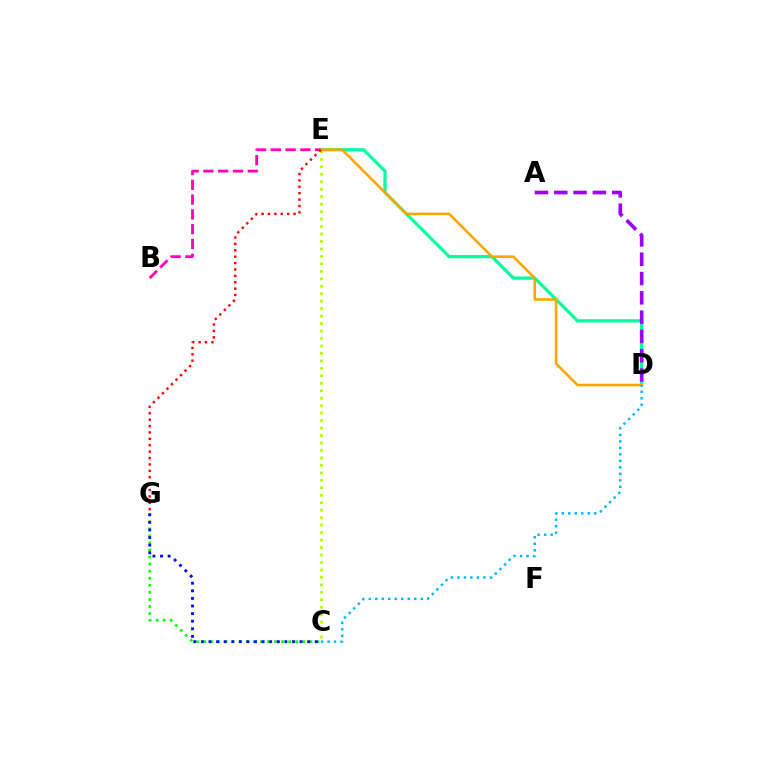{('C', 'G'): [{'color': '#08ff00', 'line_style': 'dotted', 'thickness': 1.92}, {'color': '#0010ff', 'line_style': 'dotted', 'thickness': 2.06}], ('D', 'E'): [{'color': '#00ff9d', 'line_style': 'solid', 'thickness': 2.32}, {'color': '#ffa500', 'line_style': 'solid', 'thickness': 1.87}], ('C', 'E'): [{'color': '#b3ff00', 'line_style': 'dotted', 'thickness': 2.03}], ('B', 'E'): [{'color': '#ff00bd', 'line_style': 'dashed', 'thickness': 2.01}], ('A', 'D'): [{'color': '#9b00ff', 'line_style': 'dashed', 'thickness': 2.62}], ('E', 'G'): [{'color': '#ff0000', 'line_style': 'dotted', 'thickness': 1.74}], ('C', 'D'): [{'color': '#00b5ff', 'line_style': 'dotted', 'thickness': 1.77}]}